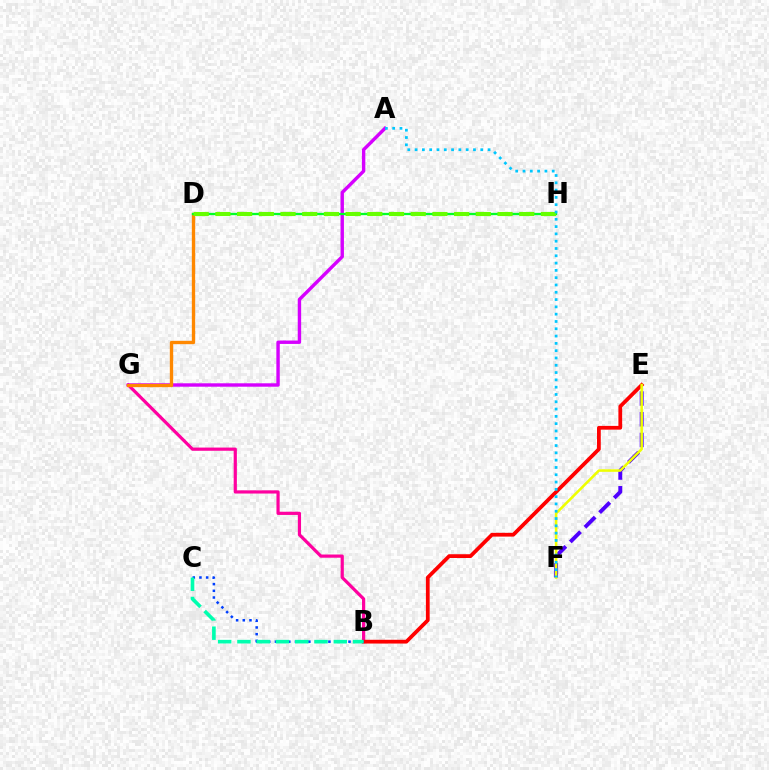{('B', 'G'): [{'color': '#ff00a0', 'line_style': 'solid', 'thickness': 2.3}], ('A', 'G'): [{'color': '#d600ff', 'line_style': 'solid', 'thickness': 2.45}], ('D', 'G'): [{'color': '#ff8800', 'line_style': 'solid', 'thickness': 2.4}], ('B', 'E'): [{'color': '#ff0000', 'line_style': 'solid', 'thickness': 2.71}], ('E', 'F'): [{'color': '#4f00ff', 'line_style': 'dashed', 'thickness': 2.81}, {'color': '#eeff00', 'line_style': 'solid', 'thickness': 1.84}], ('D', 'H'): [{'color': '#00ff27', 'line_style': 'solid', 'thickness': 1.66}, {'color': '#66ff00', 'line_style': 'dashed', 'thickness': 2.95}], ('B', 'C'): [{'color': '#003fff', 'line_style': 'dotted', 'thickness': 1.82}, {'color': '#00ffaf', 'line_style': 'dashed', 'thickness': 2.62}], ('A', 'F'): [{'color': '#00c7ff', 'line_style': 'dotted', 'thickness': 1.98}]}